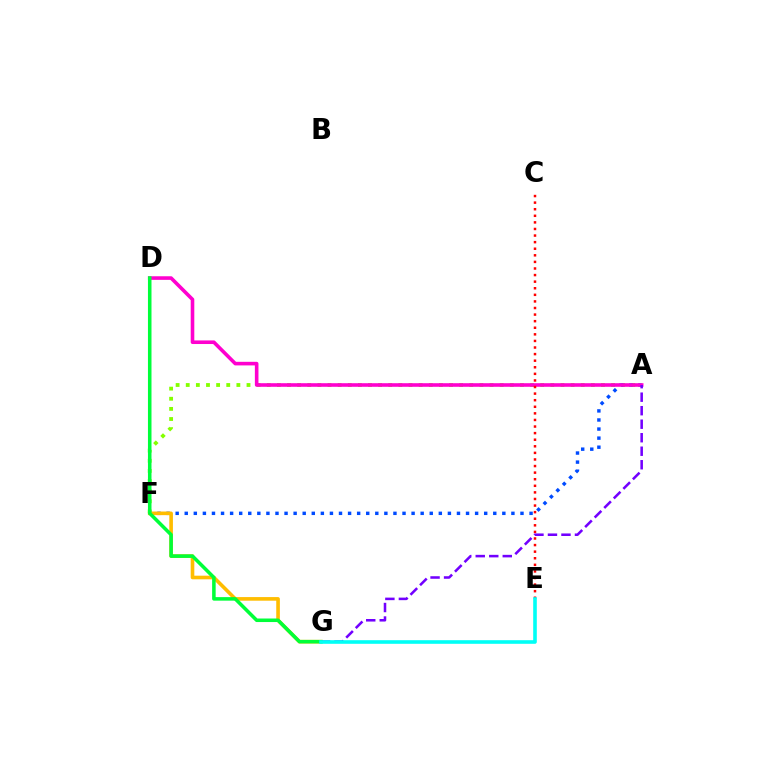{('A', 'F'): [{'color': '#84ff00', 'line_style': 'dotted', 'thickness': 2.75}, {'color': '#004bff', 'line_style': 'dotted', 'thickness': 2.47}], ('F', 'G'): [{'color': '#ffbd00', 'line_style': 'solid', 'thickness': 2.61}], ('A', 'D'): [{'color': '#ff00cf', 'line_style': 'solid', 'thickness': 2.59}], ('A', 'G'): [{'color': '#7200ff', 'line_style': 'dashed', 'thickness': 1.84}], ('C', 'E'): [{'color': '#ff0000', 'line_style': 'dotted', 'thickness': 1.79}], ('D', 'G'): [{'color': '#00ff39', 'line_style': 'solid', 'thickness': 2.55}], ('E', 'G'): [{'color': '#00fff6', 'line_style': 'solid', 'thickness': 2.6}]}